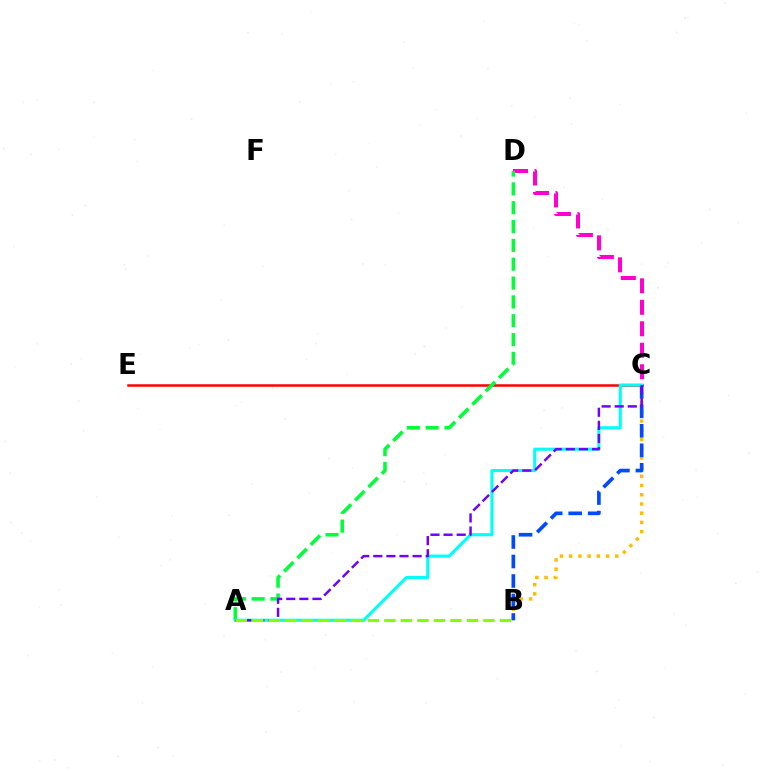{('C', 'D'): [{'color': '#ff00cf', 'line_style': 'dashed', 'thickness': 2.92}], ('B', 'C'): [{'color': '#ffbd00', 'line_style': 'dotted', 'thickness': 2.5}, {'color': '#004bff', 'line_style': 'dashed', 'thickness': 2.65}], ('C', 'E'): [{'color': '#ff0000', 'line_style': 'solid', 'thickness': 1.8}], ('A', 'D'): [{'color': '#00ff39', 'line_style': 'dashed', 'thickness': 2.56}], ('A', 'C'): [{'color': '#00fff6', 'line_style': 'solid', 'thickness': 2.23}, {'color': '#7200ff', 'line_style': 'dashed', 'thickness': 1.78}], ('A', 'B'): [{'color': '#84ff00', 'line_style': 'dashed', 'thickness': 2.24}]}